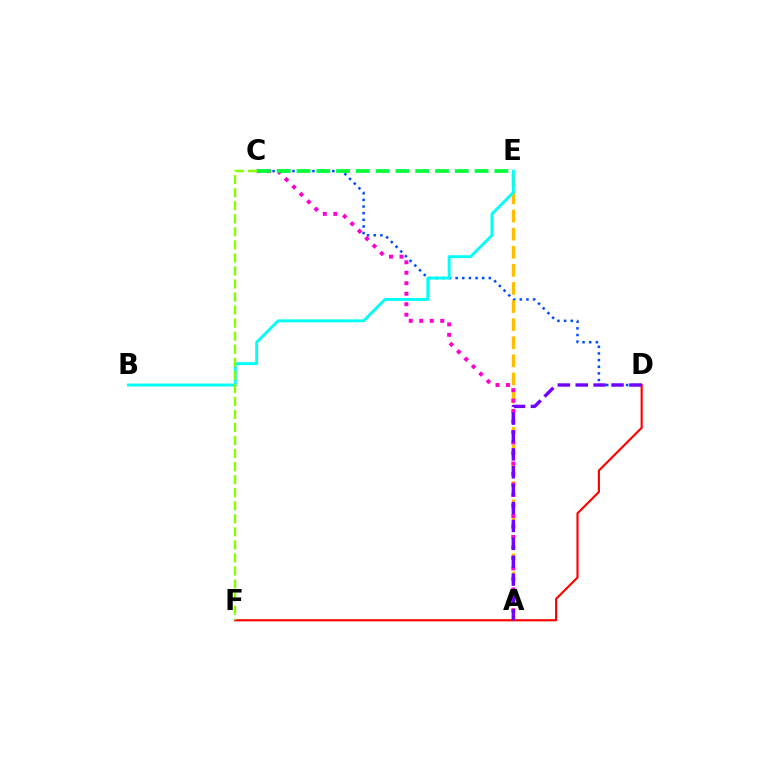{('C', 'D'): [{'color': '#004bff', 'line_style': 'dotted', 'thickness': 1.8}], ('A', 'E'): [{'color': '#ffbd00', 'line_style': 'dashed', 'thickness': 2.46}], ('A', 'C'): [{'color': '#ff00cf', 'line_style': 'dotted', 'thickness': 2.85}], ('D', 'F'): [{'color': '#ff0000', 'line_style': 'solid', 'thickness': 1.55}], ('B', 'E'): [{'color': '#00fff6', 'line_style': 'solid', 'thickness': 2.08}], ('C', 'E'): [{'color': '#00ff39', 'line_style': 'dashed', 'thickness': 2.69}], ('C', 'F'): [{'color': '#84ff00', 'line_style': 'dashed', 'thickness': 1.77}], ('A', 'D'): [{'color': '#7200ff', 'line_style': 'dashed', 'thickness': 2.43}]}